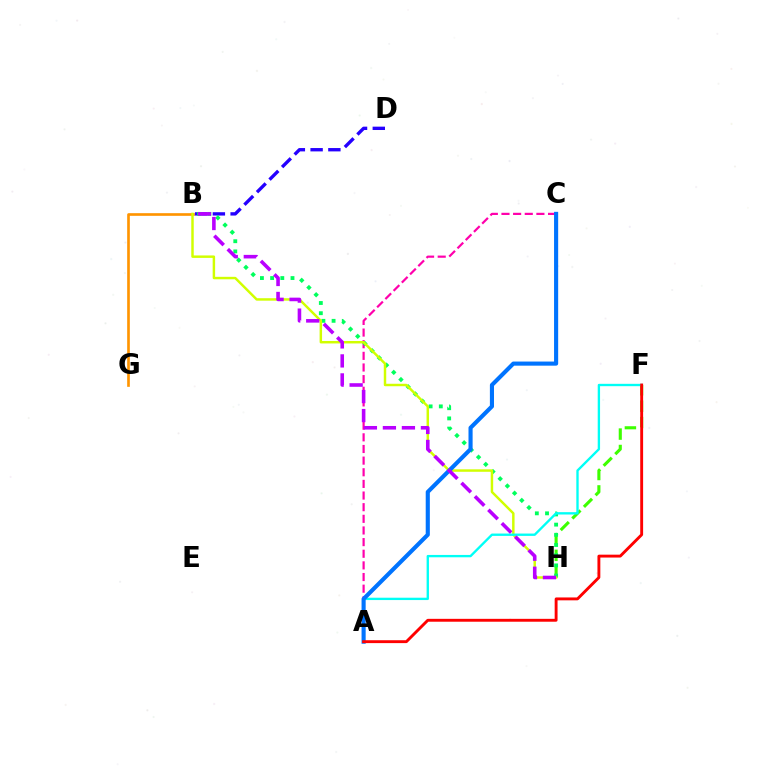{('B', 'G'): [{'color': '#ff9400', 'line_style': 'solid', 'thickness': 1.91}], ('B', 'D'): [{'color': '#2500ff', 'line_style': 'dashed', 'thickness': 2.41}], ('A', 'C'): [{'color': '#ff00ac', 'line_style': 'dashed', 'thickness': 1.58}, {'color': '#0074ff', 'line_style': 'solid', 'thickness': 2.96}], ('F', 'H'): [{'color': '#3dff00', 'line_style': 'dashed', 'thickness': 2.23}], ('B', 'H'): [{'color': '#00ff5c', 'line_style': 'dotted', 'thickness': 2.77}, {'color': '#d1ff00', 'line_style': 'solid', 'thickness': 1.77}, {'color': '#b900ff', 'line_style': 'dashed', 'thickness': 2.58}], ('A', 'F'): [{'color': '#00fff6', 'line_style': 'solid', 'thickness': 1.69}, {'color': '#ff0000', 'line_style': 'solid', 'thickness': 2.08}]}